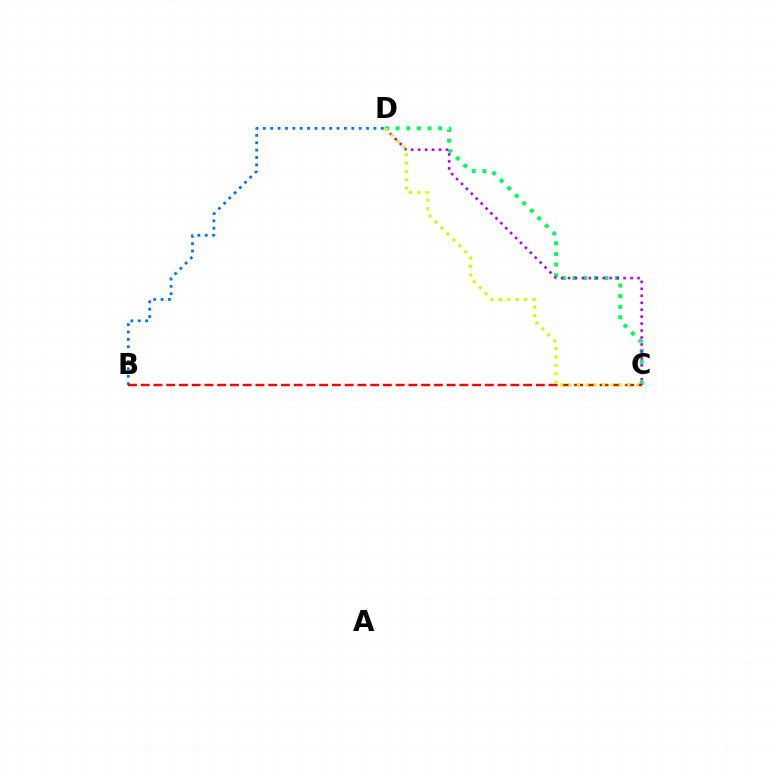{('B', 'D'): [{'color': '#0074ff', 'line_style': 'dotted', 'thickness': 2.0}], ('C', 'D'): [{'color': '#00ff5c', 'line_style': 'dotted', 'thickness': 2.89}, {'color': '#b900ff', 'line_style': 'dotted', 'thickness': 1.89}, {'color': '#d1ff00', 'line_style': 'dotted', 'thickness': 2.28}], ('B', 'C'): [{'color': '#ff0000', 'line_style': 'dashed', 'thickness': 1.73}]}